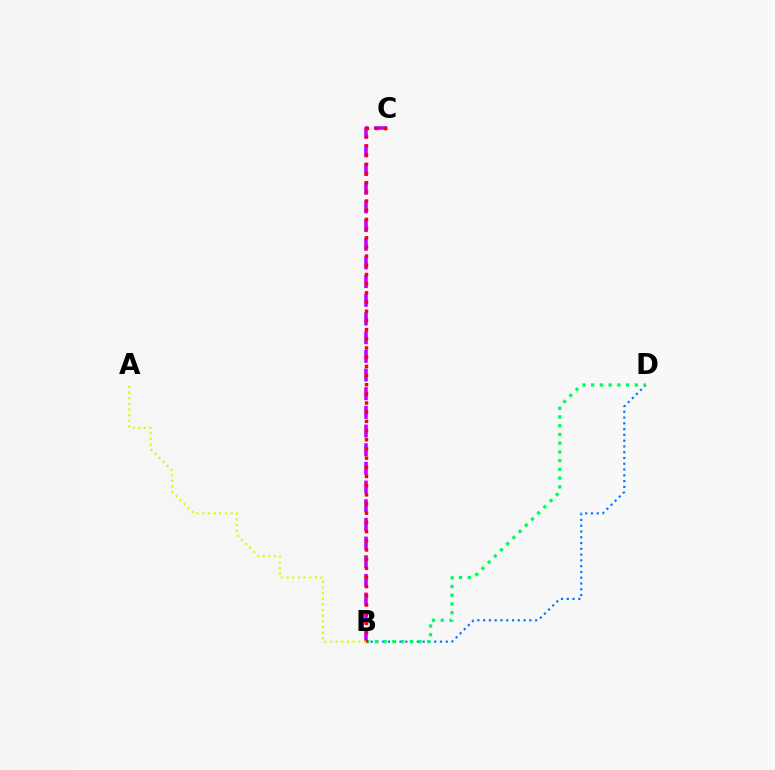{('B', 'D'): [{'color': '#0074ff', 'line_style': 'dotted', 'thickness': 1.57}, {'color': '#00ff5c', 'line_style': 'dotted', 'thickness': 2.37}], ('B', 'C'): [{'color': '#b900ff', 'line_style': 'dashed', 'thickness': 2.54}, {'color': '#ff0000', 'line_style': 'dotted', 'thickness': 2.49}], ('A', 'B'): [{'color': '#d1ff00', 'line_style': 'dotted', 'thickness': 1.54}]}